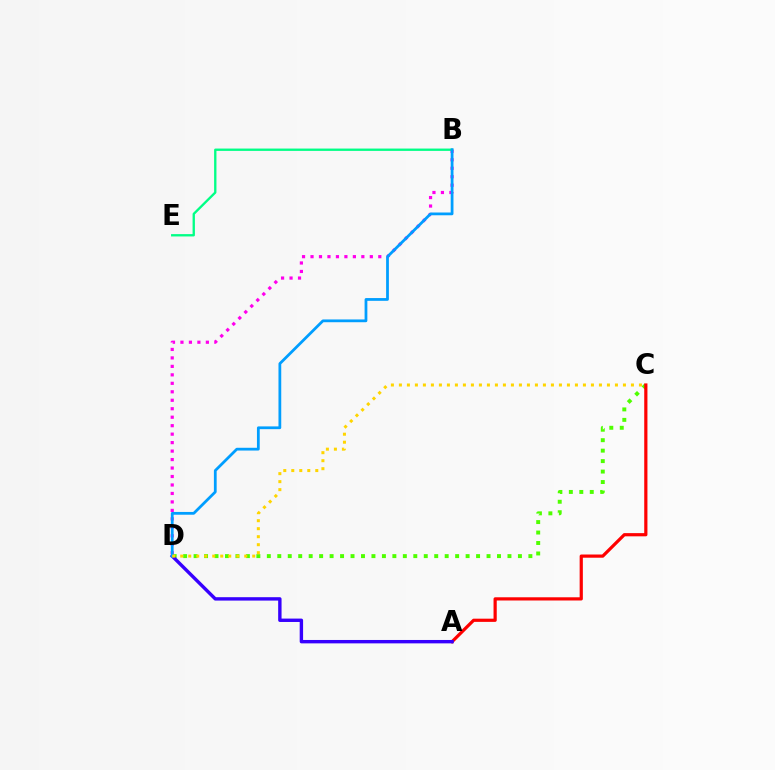{('C', 'D'): [{'color': '#4fff00', 'line_style': 'dotted', 'thickness': 2.84}, {'color': '#ffd500', 'line_style': 'dotted', 'thickness': 2.17}], ('B', 'D'): [{'color': '#ff00ed', 'line_style': 'dotted', 'thickness': 2.3}, {'color': '#009eff', 'line_style': 'solid', 'thickness': 1.99}], ('B', 'E'): [{'color': '#00ff86', 'line_style': 'solid', 'thickness': 1.68}], ('A', 'C'): [{'color': '#ff0000', 'line_style': 'solid', 'thickness': 2.31}], ('A', 'D'): [{'color': '#3700ff', 'line_style': 'solid', 'thickness': 2.44}]}